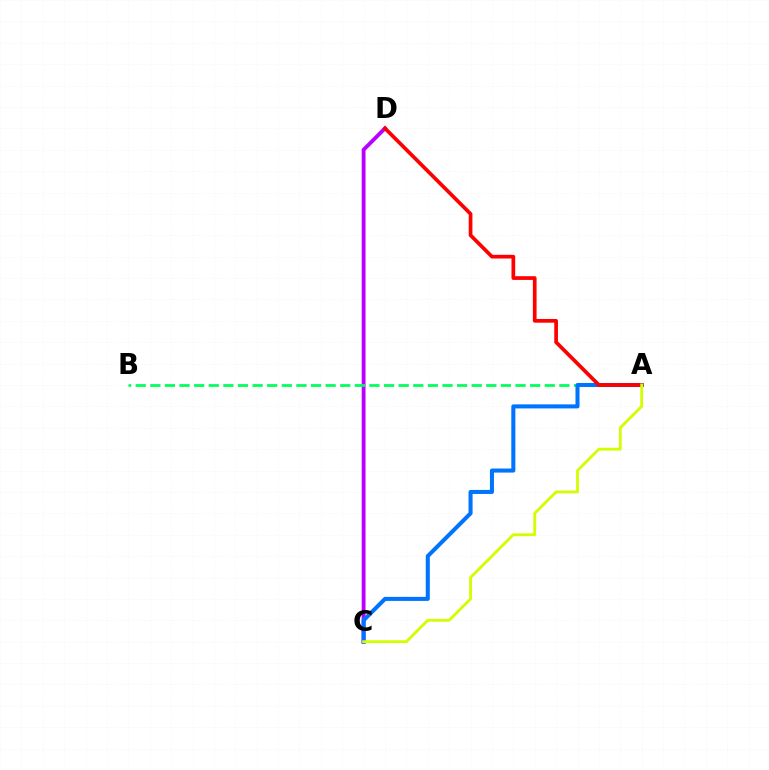{('C', 'D'): [{'color': '#b900ff', 'line_style': 'solid', 'thickness': 2.76}], ('A', 'B'): [{'color': '#00ff5c', 'line_style': 'dashed', 'thickness': 1.98}], ('A', 'C'): [{'color': '#0074ff', 'line_style': 'solid', 'thickness': 2.92}, {'color': '#d1ff00', 'line_style': 'solid', 'thickness': 2.02}], ('A', 'D'): [{'color': '#ff0000', 'line_style': 'solid', 'thickness': 2.67}]}